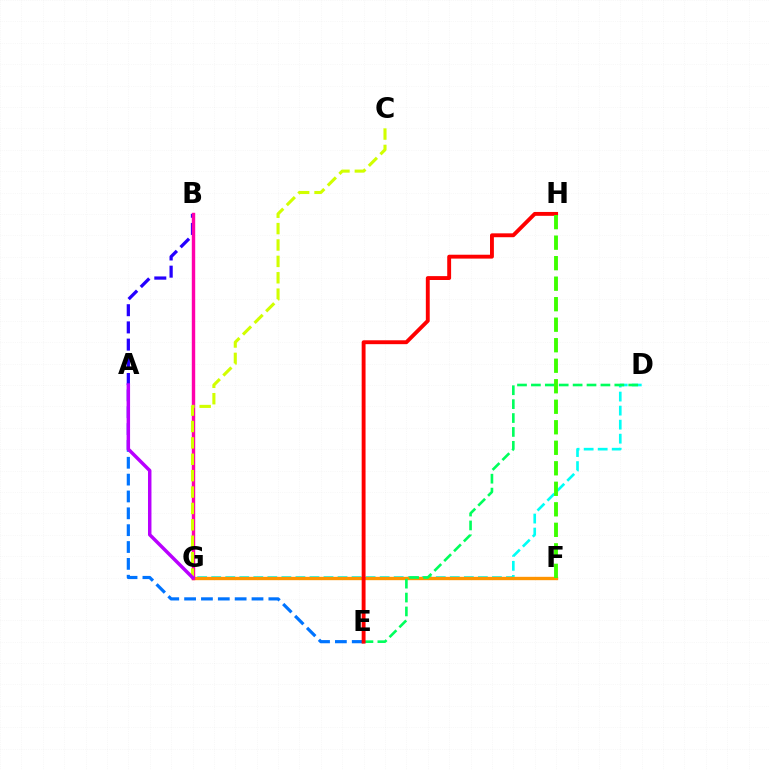{('A', 'E'): [{'color': '#0074ff', 'line_style': 'dashed', 'thickness': 2.29}], ('D', 'G'): [{'color': '#00fff6', 'line_style': 'dashed', 'thickness': 1.91}], ('A', 'B'): [{'color': '#2500ff', 'line_style': 'dashed', 'thickness': 2.34}], ('F', 'G'): [{'color': '#ff9400', 'line_style': 'solid', 'thickness': 2.41}], ('D', 'E'): [{'color': '#00ff5c', 'line_style': 'dashed', 'thickness': 1.89}], ('B', 'G'): [{'color': '#ff00ac', 'line_style': 'solid', 'thickness': 2.46}], ('C', 'G'): [{'color': '#d1ff00', 'line_style': 'dashed', 'thickness': 2.23}], ('E', 'H'): [{'color': '#ff0000', 'line_style': 'solid', 'thickness': 2.79}], ('A', 'G'): [{'color': '#b900ff', 'line_style': 'solid', 'thickness': 2.5}], ('F', 'H'): [{'color': '#3dff00', 'line_style': 'dashed', 'thickness': 2.79}]}